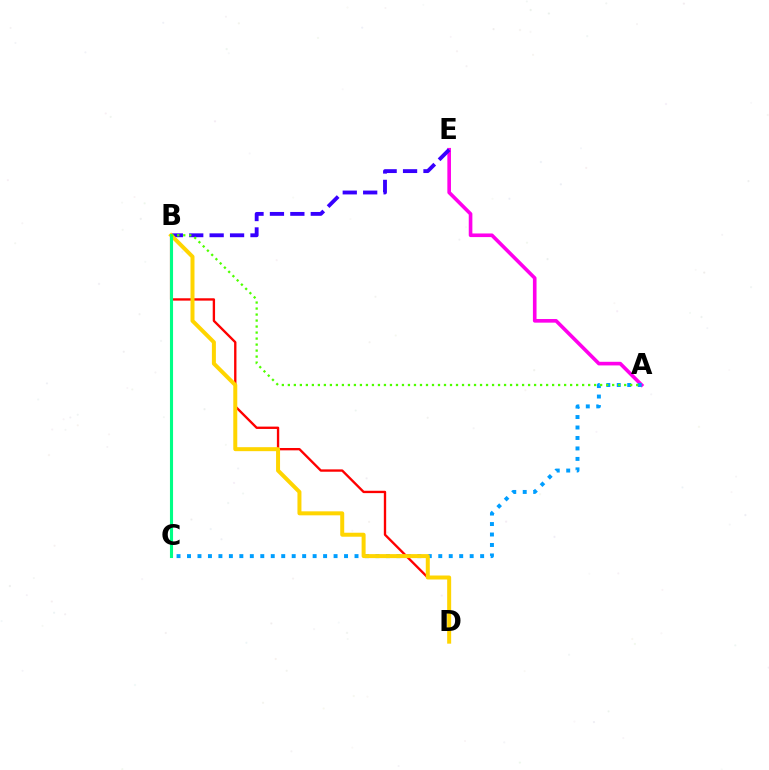{('A', 'E'): [{'color': '#ff00ed', 'line_style': 'solid', 'thickness': 2.61}], ('A', 'C'): [{'color': '#009eff', 'line_style': 'dotted', 'thickness': 2.84}], ('B', 'E'): [{'color': '#3700ff', 'line_style': 'dashed', 'thickness': 2.77}], ('B', 'D'): [{'color': '#ff0000', 'line_style': 'solid', 'thickness': 1.69}, {'color': '#ffd500', 'line_style': 'solid', 'thickness': 2.87}], ('B', 'C'): [{'color': '#00ff86', 'line_style': 'solid', 'thickness': 2.23}], ('A', 'B'): [{'color': '#4fff00', 'line_style': 'dotted', 'thickness': 1.63}]}